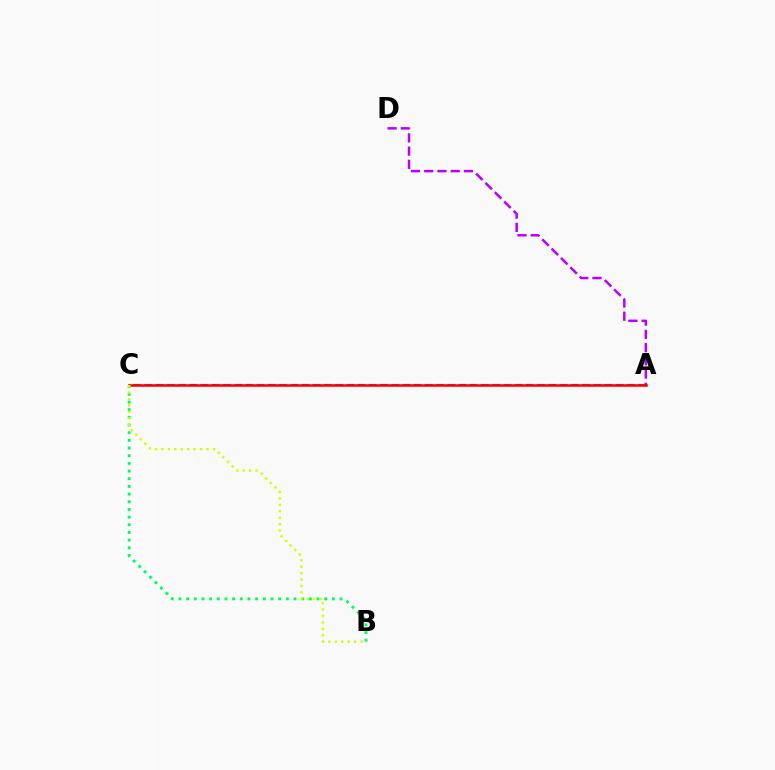{('A', 'D'): [{'color': '#b900ff', 'line_style': 'dashed', 'thickness': 1.8}], ('A', 'C'): [{'color': '#0074ff', 'line_style': 'dashed', 'thickness': 1.52}, {'color': '#ff0000', 'line_style': 'solid', 'thickness': 1.83}], ('B', 'C'): [{'color': '#00ff5c', 'line_style': 'dotted', 'thickness': 2.08}, {'color': '#d1ff00', 'line_style': 'dotted', 'thickness': 1.75}]}